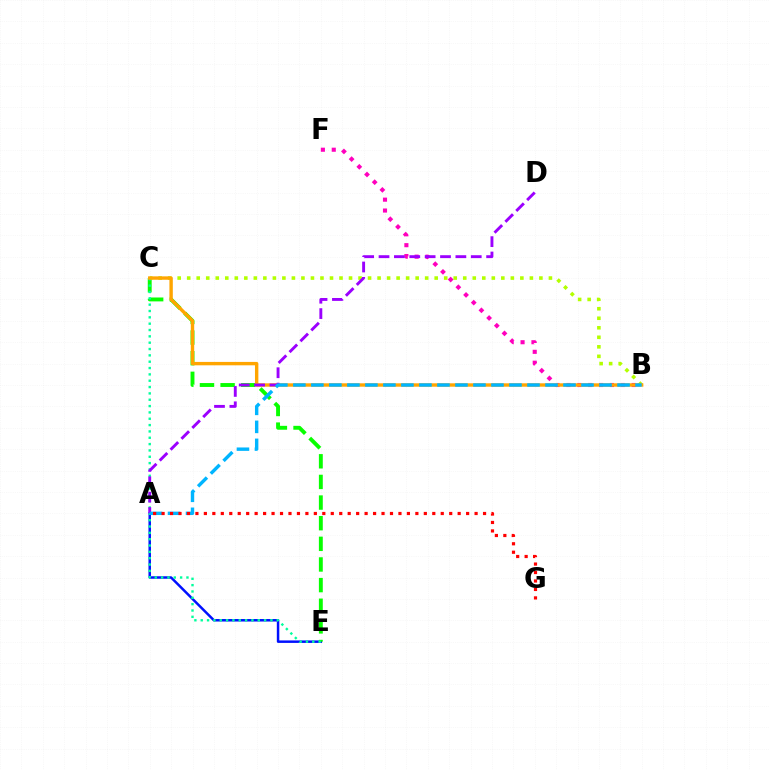{('A', 'E'): [{'color': '#0010ff', 'line_style': 'solid', 'thickness': 1.79}], ('C', 'E'): [{'color': '#08ff00', 'line_style': 'dashed', 'thickness': 2.8}, {'color': '#00ff9d', 'line_style': 'dotted', 'thickness': 1.72}], ('B', 'C'): [{'color': '#b3ff00', 'line_style': 'dotted', 'thickness': 2.59}, {'color': '#ffa500', 'line_style': 'solid', 'thickness': 2.45}], ('B', 'F'): [{'color': '#ff00bd', 'line_style': 'dotted', 'thickness': 2.95}], ('A', 'D'): [{'color': '#9b00ff', 'line_style': 'dashed', 'thickness': 2.09}], ('A', 'B'): [{'color': '#00b5ff', 'line_style': 'dashed', 'thickness': 2.45}], ('A', 'G'): [{'color': '#ff0000', 'line_style': 'dotted', 'thickness': 2.3}]}